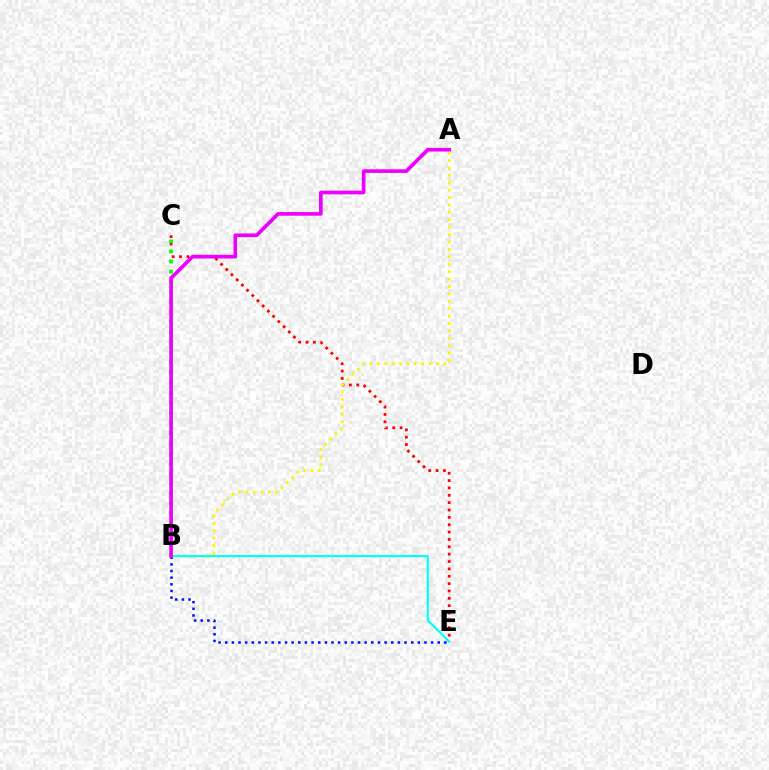{('B', 'E'): [{'color': '#0010ff', 'line_style': 'dotted', 'thickness': 1.8}, {'color': '#00fff6', 'line_style': 'solid', 'thickness': 1.54}], ('C', 'E'): [{'color': '#ff0000', 'line_style': 'dotted', 'thickness': 2.0}], ('B', 'C'): [{'color': '#08ff00', 'line_style': 'dotted', 'thickness': 2.74}], ('A', 'B'): [{'color': '#fcf500', 'line_style': 'dotted', 'thickness': 2.01}, {'color': '#ee00ff', 'line_style': 'solid', 'thickness': 2.63}]}